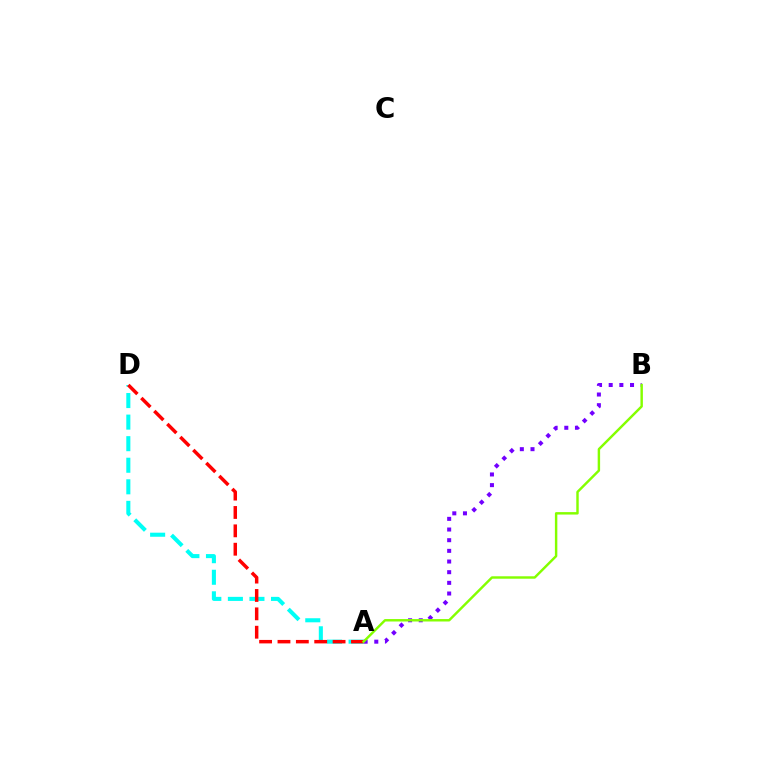{('A', 'D'): [{'color': '#00fff6', 'line_style': 'dashed', 'thickness': 2.93}, {'color': '#ff0000', 'line_style': 'dashed', 'thickness': 2.5}], ('A', 'B'): [{'color': '#7200ff', 'line_style': 'dotted', 'thickness': 2.9}, {'color': '#84ff00', 'line_style': 'solid', 'thickness': 1.76}]}